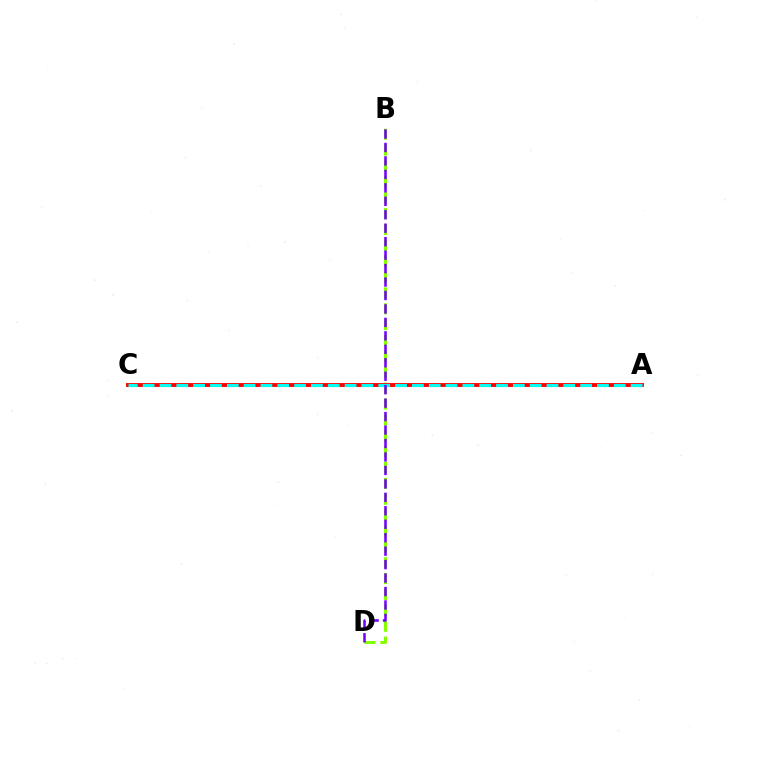{('B', 'D'): [{'color': '#84ff00', 'line_style': 'dashed', 'thickness': 2.16}, {'color': '#7200ff', 'line_style': 'dashed', 'thickness': 1.83}], ('A', 'C'): [{'color': '#ff0000', 'line_style': 'solid', 'thickness': 2.8}, {'color': '#00fff6', 'line_style': 'dashed', 'thickness': 2.29}]}